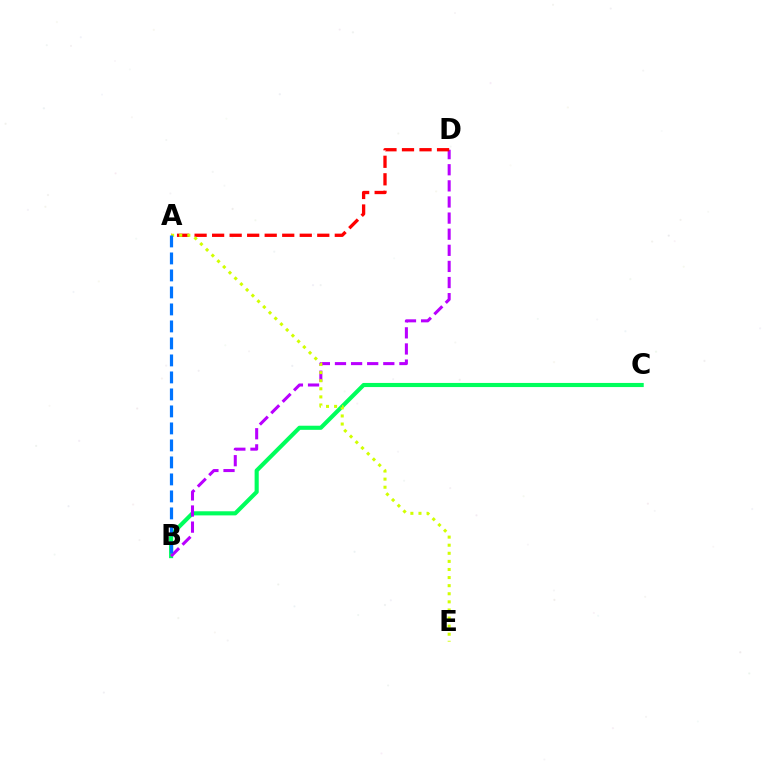{('B', 'C'): [{'color': '#00ff5c', 'line_style': 'solid', 'thickness': 2.96}], ('B', 'D'): [{'color': '#b900ff', 'line_style': 'dashed', 'thickness': 2.19}], ('A', 'D'): [{'color': '#ff0000', 'line_style': 'dashed', 'thickness': 2.38}], ('A', 'E'): [{'color': '#d1ff00', 'line_style': 'dotted', 'thickness': 2.2}], ('A', 'B'): [{'color': '#0074ff', 'line_style': 'dashed', 'thickness': 2.31}]}